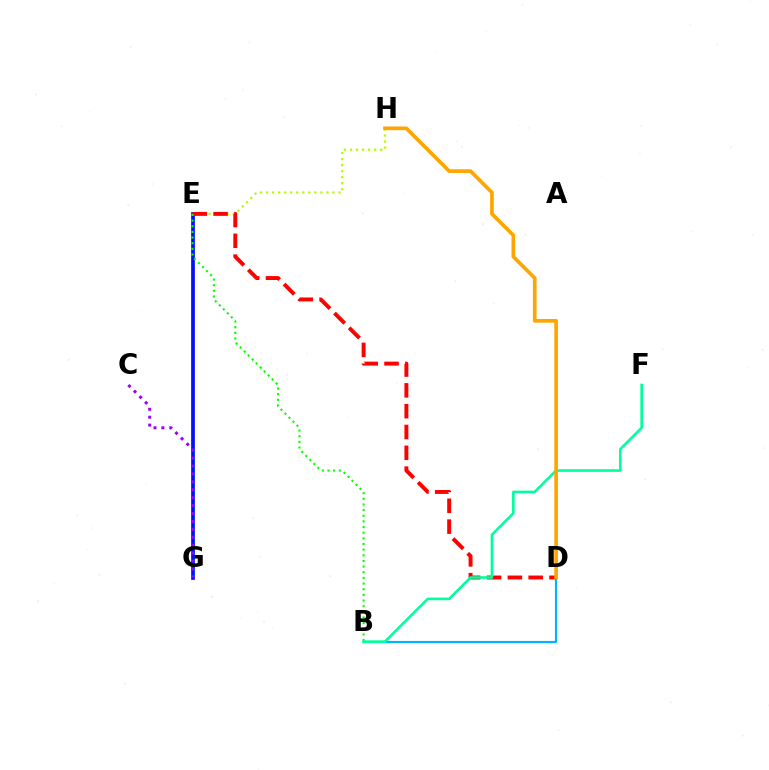{('E', 'G'): [{'color': '#ff00bd', 'line_style': 'solid', 'thickness': 1.53}, {'color': '#0010ff', 'line_style': 'solid', 'thickness': 2.66}], ('E', 'H'): [{'color': '#b3ff00', 'line_style': 'dotted', 'thickness': 1.64}], ('C', 'G'): [{'color': '#9b00ff', 'line_style': 'dotted', 'thickness': 2.15}], ('B', 'D'): [{'color': '#00b5ff', 'line_style': 'solid', 'thickness': 1.55}], ('D', 'E'): [{'color': '#ff0000', 'line_style': 'dashed', 'thickness': 2.83}], ('B', 'E'): [{'color': '#08ff00', 'line_style': 'dotted', 'thickness': 1.54}], ('B', 'F'): [{'color': '#00ff9d', 'line_style': 'solid', 'thickness': 1.89}], ('D', 'H'): [{'color': '#ffa500', 'line_style': 'solid', 'thickness': 2.65}]}